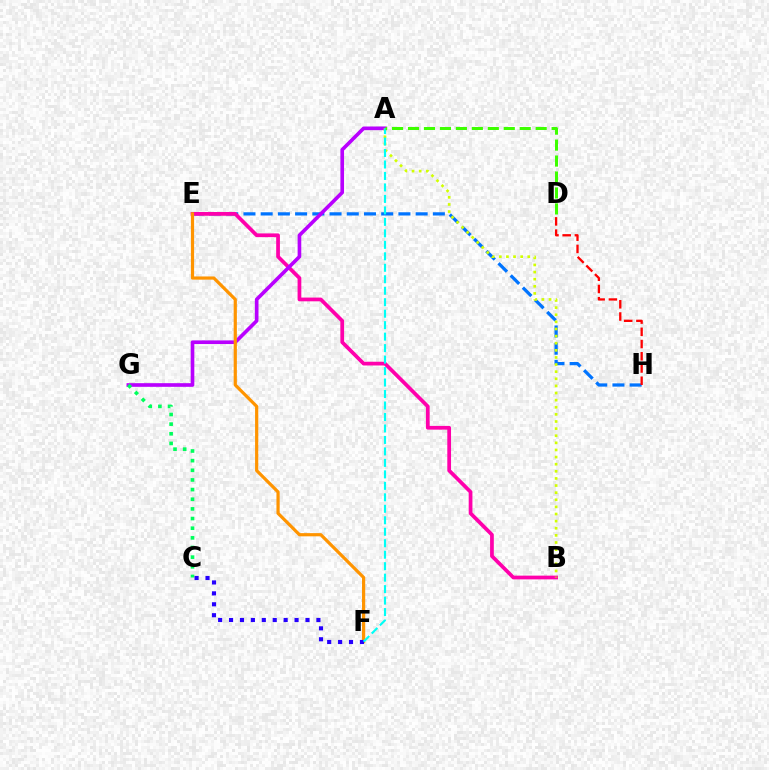{('E', 'H'): [{'color': '#0074ff', 'line_style': 'dashed', 'thickness': 2.34}], ('B', 'E'): [{'color': '#ff00ac', 'line_style': 'solid', 'thickness': 2.69}], ('A', 'G'): [{'color': '#b900ff', 'line_style': 'solid', 'thickness': 2.62}], ('C', 'G'): [{'color': '#00ff5c', 'line_style': 'dotted', 'thickness': 2.62}], ('D', 'H'): [{'color': '#ff0000', 'line_style': 'dashed', 'thickness': 1.66}], ('A', 'B'): [{'color': '#d1ff00', 'line_style': 'dotted', 'thickness': 1.93}], ('E', 'F'): [{'color': '#ff9400', 'line_style': 'solid', 'thickness': 2.3}], ('C', 'F'): [{'color': '#2500ff', 'line_style': 'dotted', 'thickness': 2.97}], ('A', 'F'): [{'color': '#00fff6', 'line_style': 'dashed', 'thickness': 1.56}], ('A', 'D'): [{'color': '#3dff00', 'line_style': 'dashed', 'thickness': 2.17}]}